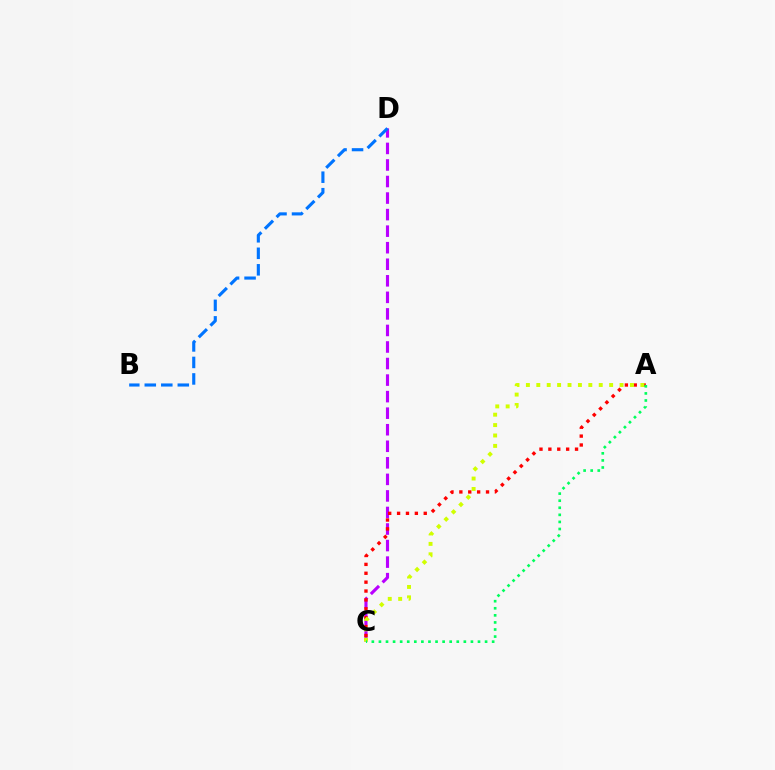{('C', 'D'): [{'color': '#b900ff', 'line_style': 'dashed', 'thickness': 2.25}], ('B', 'D'): [{'color': '#0074ff', 'line_style': 'dashed', 'thickness': 2.24}], ('A', 'C'): [{'color': '#ff0000', 'line_style': 'dotted', 'thickness': 2.41}, {'color': '#d1ff00', 'line_style': 'dotted', 'thickness': 2.83}, {'color': '#00ff5c', 'line_style': 'dotted', 'thickness': 1.92}]}